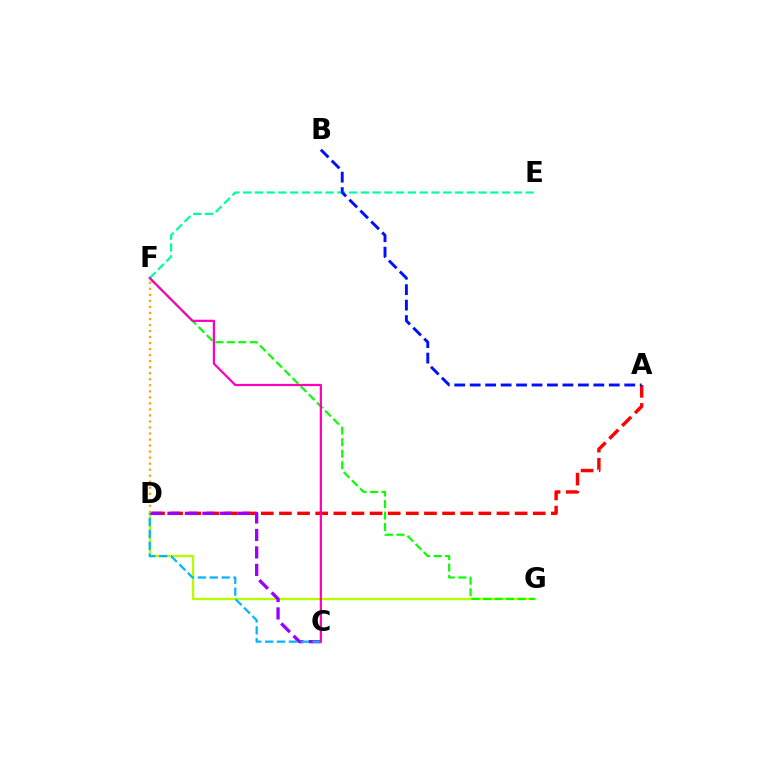{('D', 'G'): [{'color': '#b3ff00', 'line_style': 'solid', 'thickness': 1.68}], ('A', 'D'): [{'color': '#ff0000', 'line_style': 'dashed', 'thickness': 2.46}], ('C', 'D'): [{'color': '#9b00ff', 'line_style': 'dashed', 'thickness': 2.37}, {'color': '#00b5ff', 'line_style': 'dashed', 'thickness': 1.61}], ('D', 'F'): [{'color': '#ffa500', 'line_style': 'dotted', 'thickness': 1.64}], ('F', 'G'): [{'color': '#08ff00', 'line_style': 'dashed', 'thickness': 1.56}], ('E', 'F'): [{'color': '#00ff9d', 'line_style': 'dashed', 'thickness': 1.6}], ('A', 'B'): [{'color': '#0010ff', 'line_style': 'dashed', 'thickness': 2.1}], ('C', 'F'): [{'color': '#ff00bd', 'line_style': 'solid', 'thickness': 1.61}]}